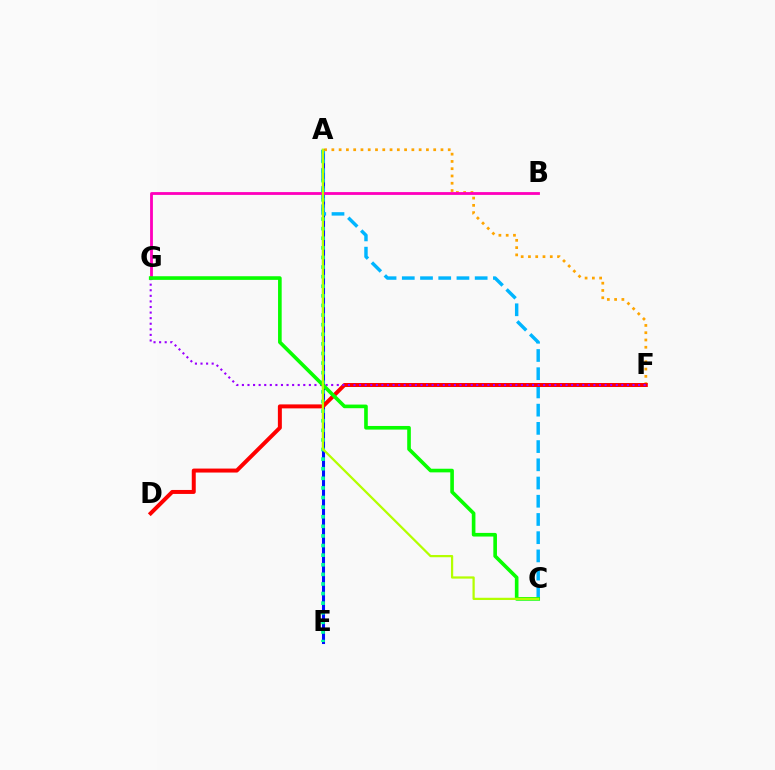{('A', 'E'): [{'color': '#0010ff', 'line_style': 'solid', 'thickness': 2.2}, {'color': '#00ff9d', 'line_style': 'dotted', 'thickness': 2.61}], ('A', 'C'): [{'color': '#00b5ff', 'line_style': 'dashed', 'thickness': 2.48}, {'color': '#b3ff00', 'line_style': 'solid', 'thickness': 1.62}], ('A', 'F'): [{'color': '#ffa500', 'line_style': 'dotted', 'thickness': 1.98}], ('D', 'F'): [{'color': '#ff0000', 'line_style': 'solid', 'thickness': 2.86}], ('B', 'G'): [{'color': '#ff00bd', 'line_style': 'solid', 'thickness': 2.03}], ('F', 'G'): [{'color': '#9b00ff', 'line_style': 'dotted', 'thickness': 1.52}], ('C', 'G'): [{'color': '#08ff00', 'line_style': 'solid', 'thickness': 2.62}]}